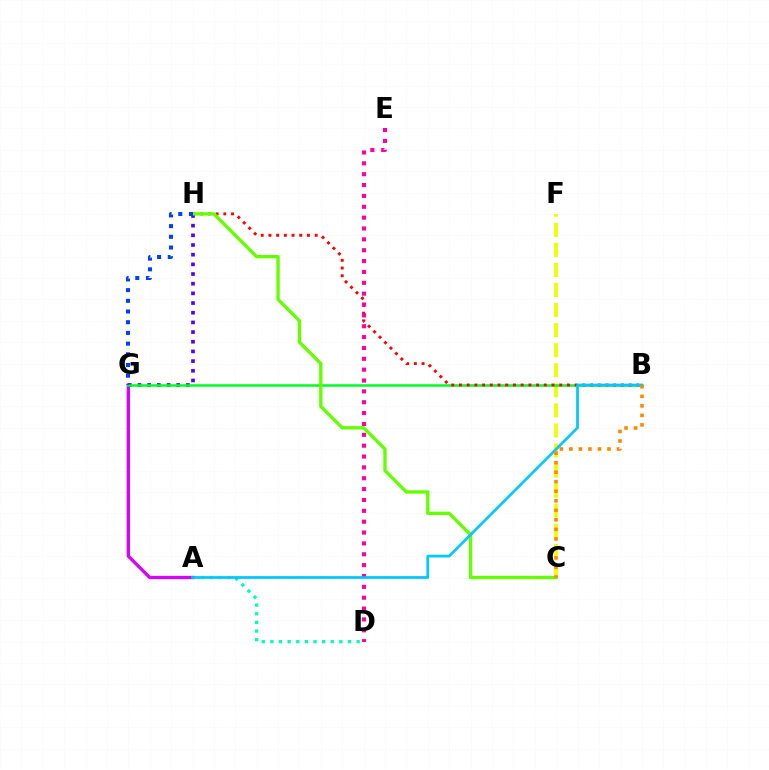{('A', 'D'): [{'color': '#00ffaf', 'line_style': 'dotted', 'thickness': 2.34}], ('A', 'G'): [{'color': '#d600ff', 'line_style': 'solid', 'thickness': 2.38}], ('G', 'H'): [{'color': '#4f00ff', 'line_style': 'dotted', 'thickness': 2.63}, {'color': '#003fff', 'line_style': 'dotted', 'thickness': 2.91}], ('C', 'F'): [{'color': '#eeff00', 'line_style': 'dashed', 'thickness': 2.73}], ('B', 'G'): [{'color': '#00ff27', 'line_style': 'solid', 'thickness': 1.82}], ('B', 'H'): [{'color': '#ff0000', 'line_style': 'dotted', 'thickness': 2.1}], ('C', 'H'): [{'color': '#66ff00', 'line_style': 'solid', 'thickness': 2.4}], ('D', 'E'): [{'color': '#ff00a0', 'line_style': 'dotted', 'thickness': 2.95}], ('A', 'B'): [{'color': '#00c7ff', 'line_style': 'solid', 'thickness': 1.96}], ('B', 'C'): [{'color': '#ff8800', 'line_style': 'dotted', 'thickness': 2.59}]}